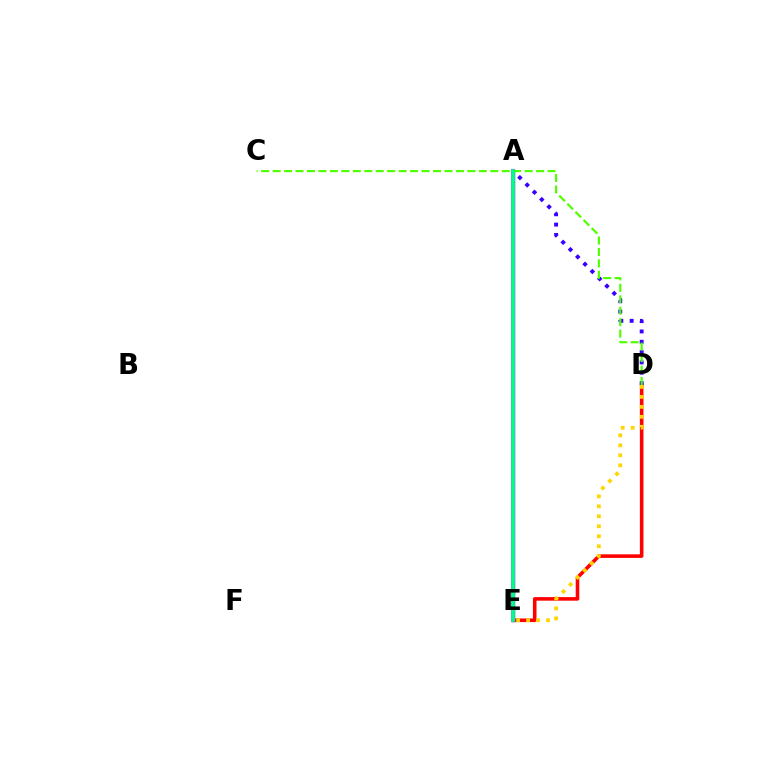{('D', 'E'): [{'color': '#ff0000', 'line_style': 'solid', 'thickness': 2.57}, {'color': '#ffd500', 'line_style': 'dotted', 'thickness': 2.71}], ('A', 'D'): [{'color': '#3700ff', 'line_style': 'dotted', 'thickness': 2.8}], ('A', 'E'): [{'color': '#009eff', 'line_style': 'solid', 'thickness': 2.51}, {'color': '#ff00ed', 'line_style': 'solid', 'thickness': 3.0}, {'color': '#00ff86', 'line_style': 'solid', 'thickness': 2.66}], ('C', 'D'): [{'color': '#4fff00', 'line_style': 'dashed', 'thickness': 1.56}]}